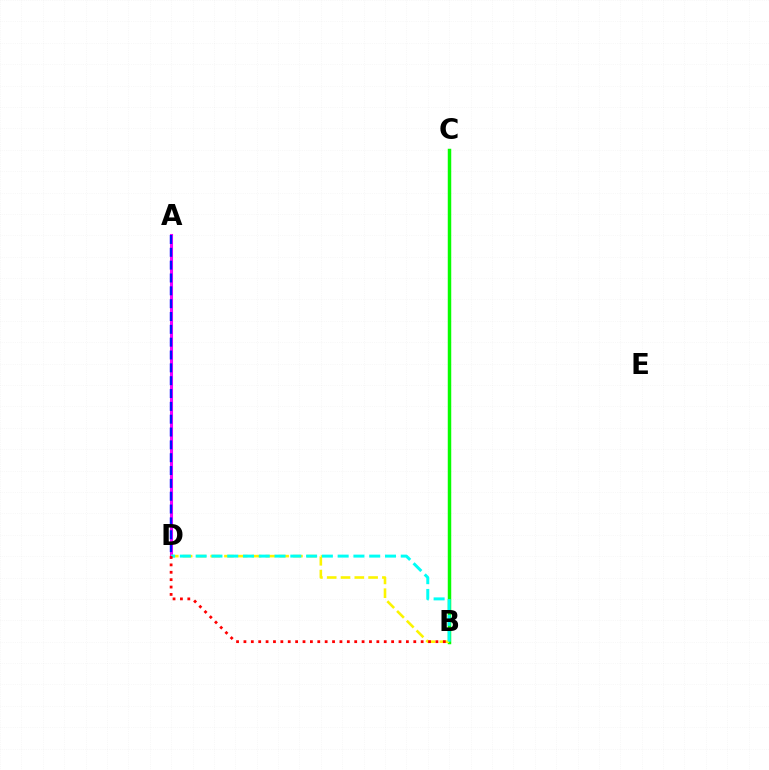{('A', 'D'): [{'color': '#ee00ff', 'line_style': 'solid', 'thickness': 2.21}, {'color': '#0010ff', 'line_style': 'dashed', 'thickness': 1.74}], ('B', 'C'): [{'color': '#08ff00', 'line_style': 'solid', 'thickness': 2.5}], ('B', 'D'): [{'color': '#fcf500', 'line_style': 'dashed', 'thickness': 1.87}, {'color': '#00fff6', 'line_style': 'dashed', 'thickness': 2.14}, {'color': '#ff0000', 'line_style': 'dotted', 'thickness': 2.01}]}